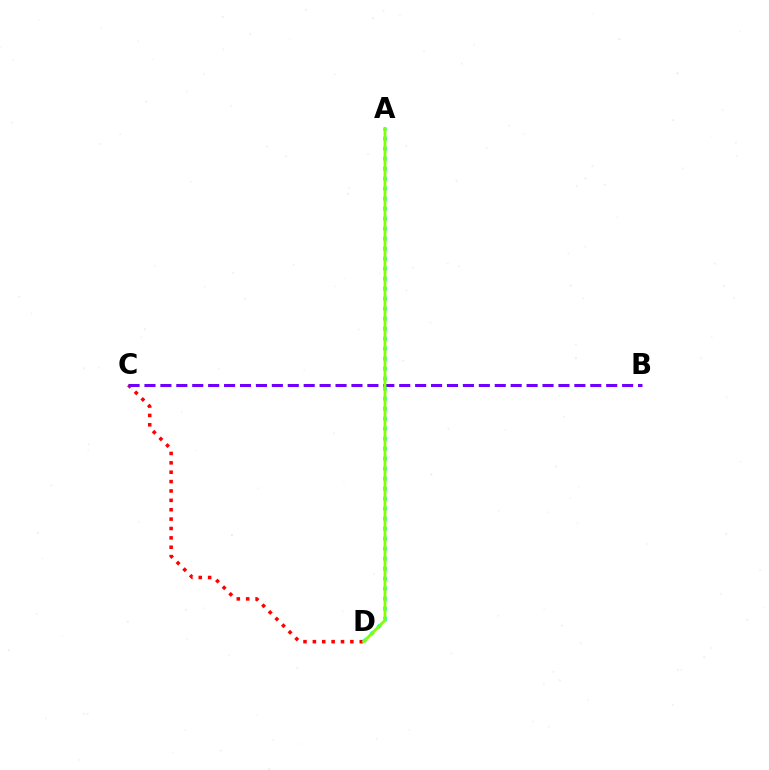{('C', 'D'): [{'color': '#ff0000', 'line_style': 'dotted', 'thickness': 2.55}], ('B', 'C'): [{'color': '#7200ff', 'line_style': 'dashed', 'thickness': 2.16}], ('A', 'D'): [{'color': '#00fff6', 'line_style': 'dotted', 'thickness': 2.72}, {'color': '#84ff00', 'line_style': 'solid', 'thickness': 2.03}]}